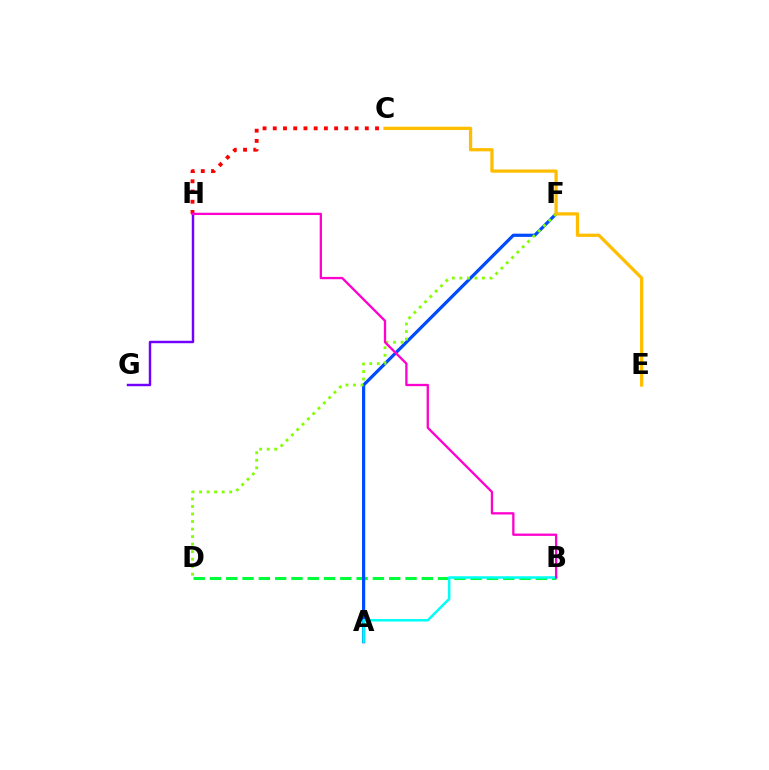{('B', 'D'): [{'color': '#00ff39', 'line_style': 'dashed', 'thickness': 2.21}], ('C', 'H'): [{'color': '#ff0000', 'line_style': 'dotted', 'thickness': 2.78}], ('A', 'F'): [{'color': '#004bff', 'line_style': 'solid', 'thickness': 2.3}], ('A', 'B'): [{'color': '#00fff6', 'line_style': 'solid', 'thickness': 1.8}], ('G', 'H'): [{'color': '#7200ff', 'line_style': 'solid', 'thickness': 1.76}], ('D', 'F'): [{'color': '#84ff00', 'line_style': 'dotted', 'thickness': 2.05}], ('B', 'H'): [{'color': '#ff00cf', 'line_style': 'solid', 'thickness': 1.66}], ('C', 'E'): [{'color': '#ffbd00', 'line_style': 'solid', 'thickness': 2.34}]}